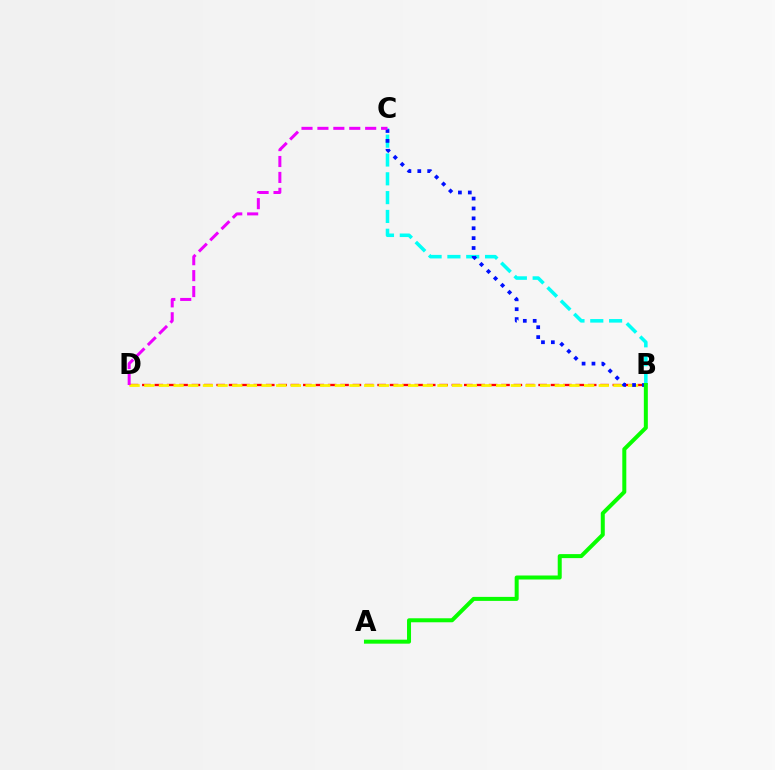{('B', 'D'): [{'color': '#ff0000', 'line_style': 'dashed', 'thickness': 1.68}, {'color': '#fcf500', 'line_style': 'dashed', 'thickness': 1.99}], ('B', 'C'): [{'color': '#00fff6', 'line_style': 'dashed', 'thickness': 2.56}, {'color': '#0010ff', 'line_style': 'dotted', 'thickness': 2.69}], ('C', 'D'): [{'color': '#ee00ff', 'line_style': 'dashed', 'thickness': 2.16}], ('A', 'B'): [{'color': '#08ff00', 'line_style': 'solid', 'thickness': 2.88}]}